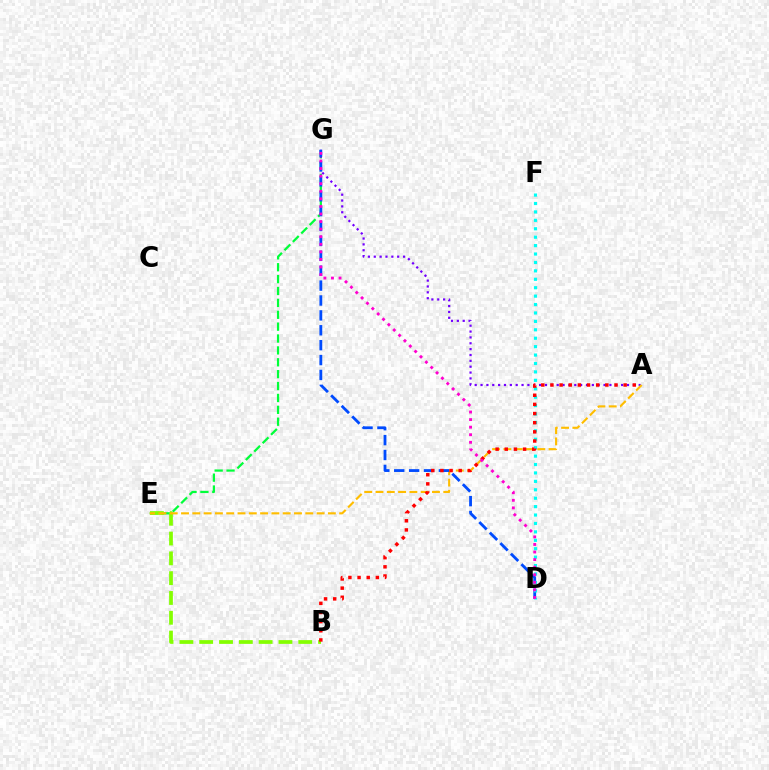{('E', 'G'): [{'color': '#00ff39', 'line_style': 'dashed', 'thickness': 1.61}], ('A', 'G'): [{'color': '#7200ff', 'line_style': 'dotted', 'thickness': 1.59}], ('B', 'E'): [{'color': '#84ff00', 'line_style': 'dashed', 'thickness': 2.69}], ('A', 'E'): [{'color': '#ffbd00', 'line_style': 'dashed', 'thickness': 1.53}], ('D', 'G'): [{'color': '#004bff', 'line_style': 'dashed', 'thickness': 2.02}, {'color': '#ff00cf', 'line_style': 'dotted', 'thickness': 2.06}], ('D', 'F'): [{'color': '#00fff6', 'line_style': 'dotted', 'thickness': 2.29}], ('A', 'B'): [{'color': '#ff0000', 'line_style': 'dotted', 'thickness': 2.49}]}